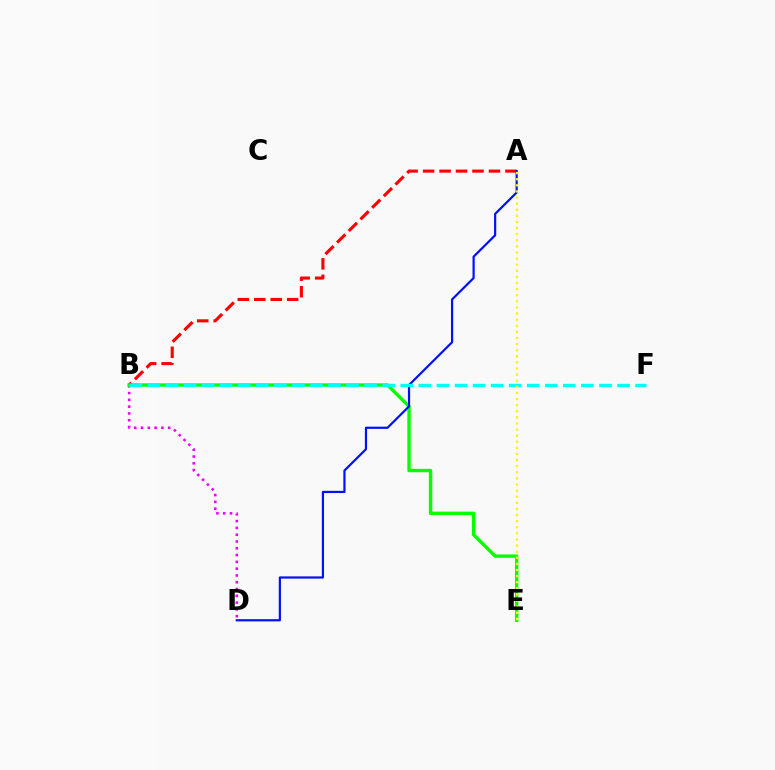{('B', 'D'): [{'color': '#ee00ff', 'line_style': 'dotted', 'thickness': 1.85}], ('A', 'B'): [{'color': '#ff0000', 'line_style': 'dashed', 'thickness': 2.24}], ('B', 'E'): [{'color': '#08ff00', 'line_style': 'solid', 'thickness': 2.45}], ('A', 'D'): [{'color': '#0010ff', 'line_style': 'solid', 'thickness': 1.58}], ('B', 'F'): [{'color': '#00fff6', 'line_style': 'dashed', 'thickness': 2.45}], ('A', 'E'): [{'color': '#fcf500', 'line_style': 'dotted', 'thickness': 1.66}]}